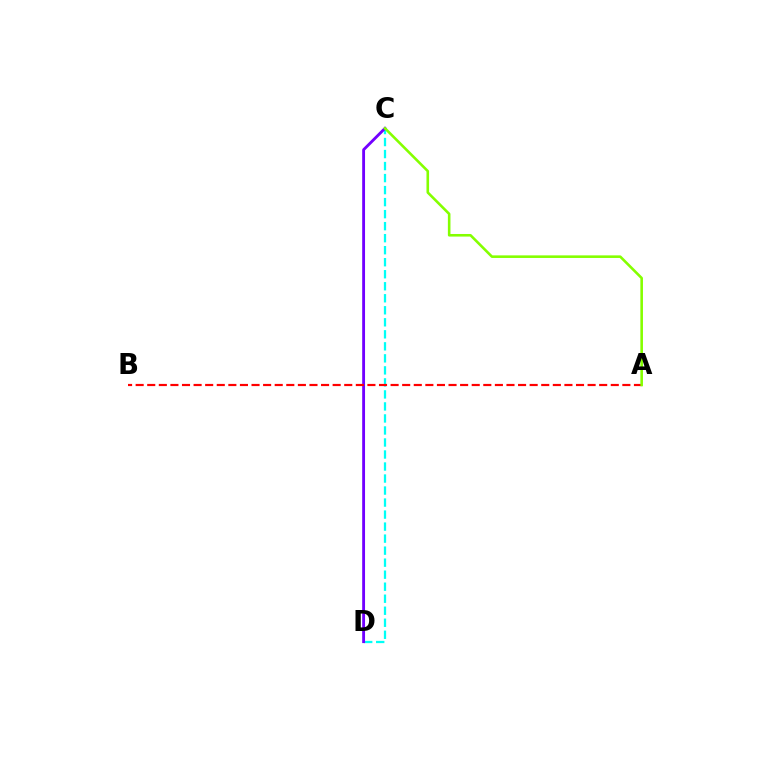{('C', 'D'): [{'color': '#00fff6', 'line_style': 'dashed', 'thickness': 1.63}, {'color': '#7200ff', 'line_style': 'solid', 'thickness': 2.05}], ('A', 'B'): [{'color': '#ff0000', 'line_style': 'dashed', 'thickness': 1.57}], ('A', 'C'): [{'color': '#84ff00', 'line_style': 'solid', 'thickness': 1.87}]}